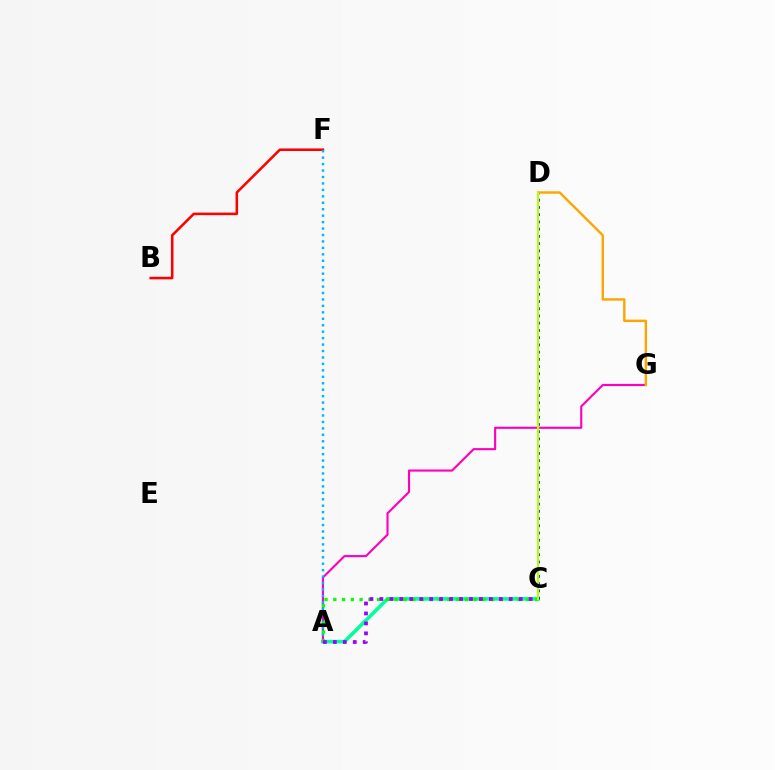{('B', 'F'): [{'color': '#ff0000', 'line_style': 'solid', 'thickness': 1.83}], ('A', 'C'): [{'color': '#00ff9d', 'line_style': 'solid', 'thickness': 2.61}, {'color': '#08ff00', 'line_style': 'dotted', 'thickness': 2.38}, {'color': '#9b00ff', 'line_style': 'dotted', 'thickness': 2.7}], ('A', 'G'): [{'color': '#ff00bd', 'line_style': 'solid', 'thickness': 1.54}], ('C', 'D'): [{'color': '#0010ff', 'line_style': 'dotted', 'thickness': 1.97}, {'color': '#b3ff00', 'line_style': 'solid', 'thickness': 1.54}], ('A', 'F'): [{'color': '#00b5ff', 'line_style': 'dotted', 'thickness': 1.75}], ('D', 'G'): [{'color': '#ffa500', 'line_style': 'solid', 'thickness': 1.73}]}